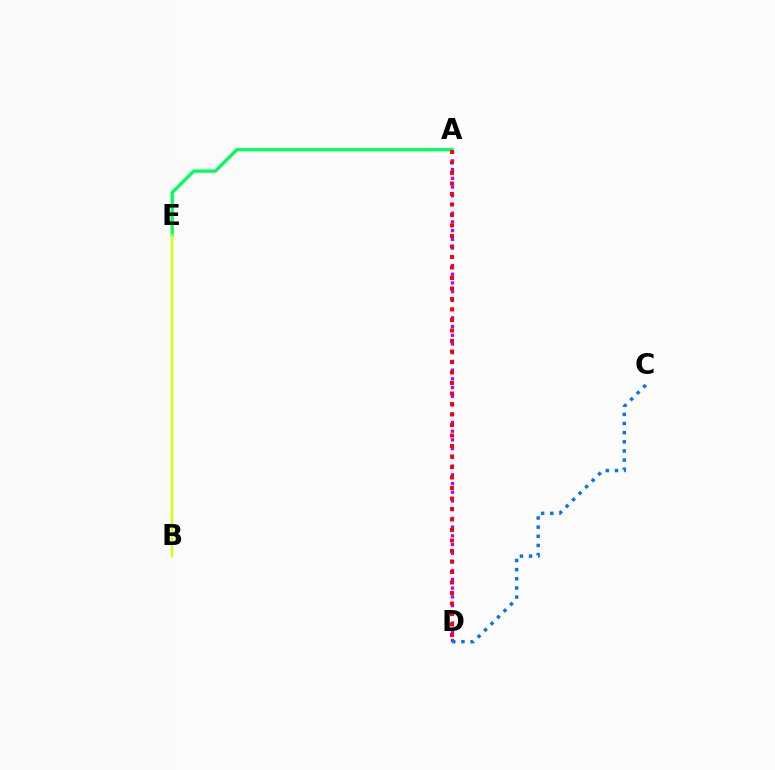{('A', 'D'): [{'color': '#b900ff', 'line_style': 'dotted', 'thickness': 2.37}, {'color': '#ff0000', 'line_style': 'dotted', 'thickness': 2.85}], ('A', 'E'): [{'color': '#00ff5c', 'line_style': 'solid', 'thickness': 2.38}], ('C', 'D'): [{'color': '#0074ff', 'line_style': 'dotted', 'thickness': 2.48}], ('B', 'E'): [{'color': '#d1ff00', 'line_style': 'solid', 'thickness': 1.73}]}